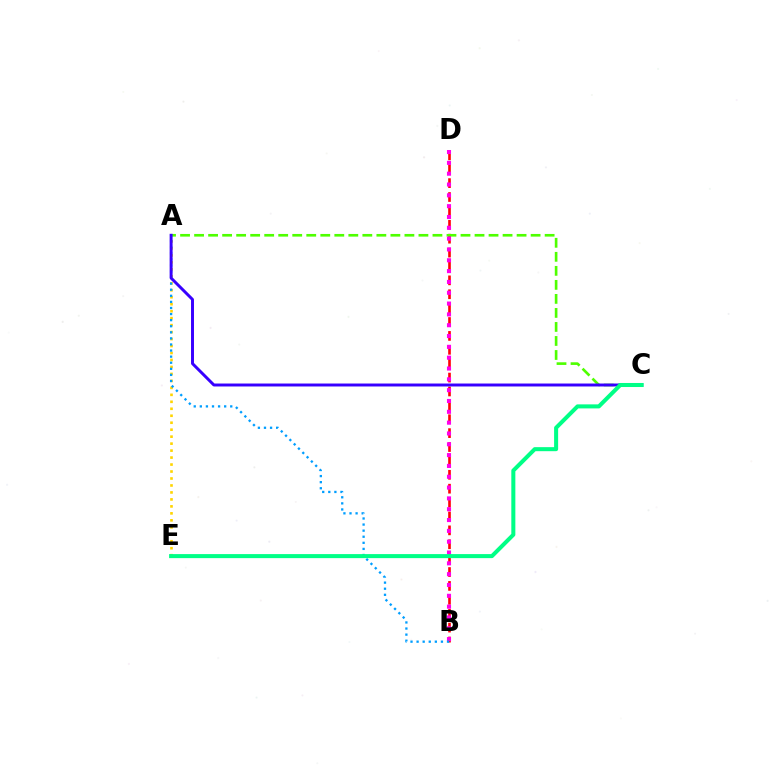{('B', 'D'): [{'color': '#ff0000', 'line_style': 'dashed', 'thickness': 1.89}, {'color': '#ff00ed', 'line_style': 'dotted', 'thickness': 2.94}], ('A', 'C'): [{'color': '#4fff00', 'line_style': 'dashed', 'thickness': 1.9}, {'color': '#3700ff', 'line_style': 'solid', 'thickness': 2.13}], ('A', 'E'): [{'color': '#ffd500', 'line_style': 'dotted', 'thickness': 1.89}], ('A', 'B'): [{'color': '#009eff', 'line_style': 'dotted', 'thickness': 1.65}], ('C', 'E'): [{'color': '#00ff86', 'line_style': 'solid', 'thickness': 2.91}]}